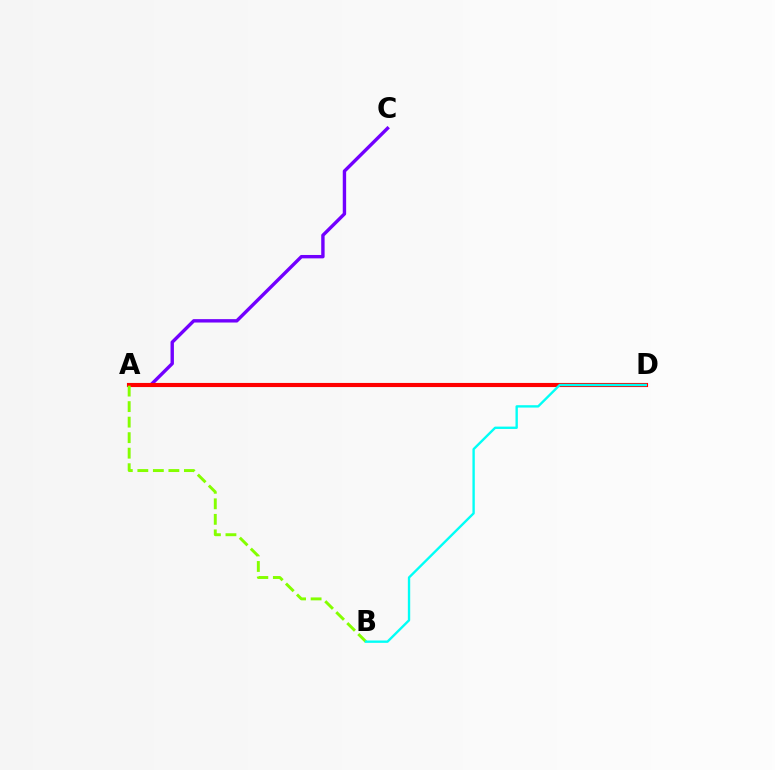{('A', 'C'): [{'color': '#7200ff', 'line_style': 'solid', 'thickness': 2.44}], ('A', 'D'): [{'color': '#ff0000', 'line_style': 'solid', 'thickness': 2.97}], ('A', 'B'): [{'color': '#84ff00', 'line_style': 'dashed', 'thickness': 2.11}], ('B', 'D'): [{'color': '#00fff6', 'line_style': 'solid', 'thickness': 1.7}]}